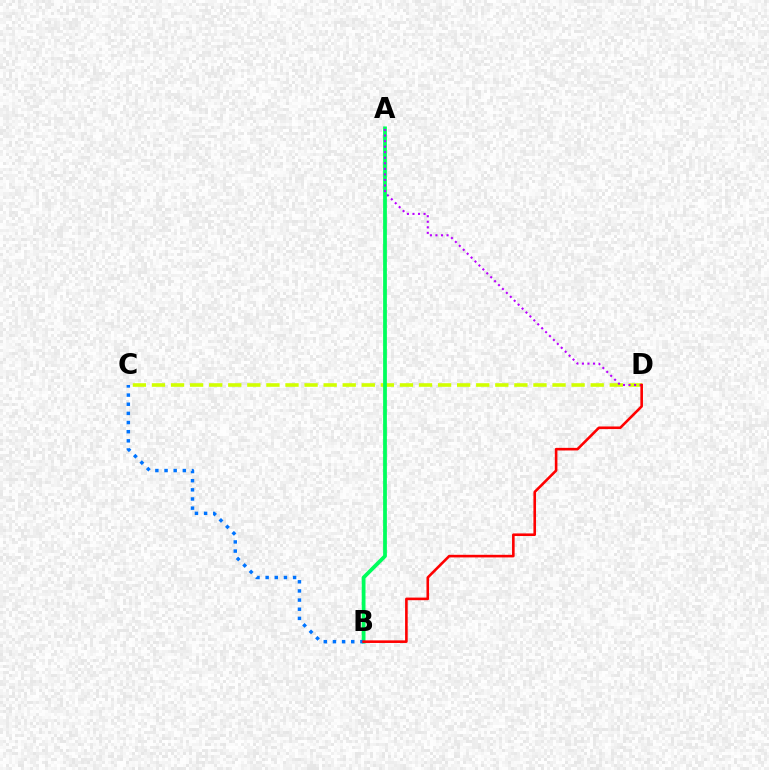{('C', 'D'): [{'color': '#d1ff00', 'line_style': 'dashed', 'thickness': 2.59}], ('A', 'B'): [{'color': '#00ff5c', 'line_style': 'solid', 'thickness': 2.71}], ('B', 'C'): [{'color': '#0074ff', 'line_style': 'dotted', 'thickness': 2.49}], ('A', 'D'): [{'color': '#b900ff', 'line_style': 'dotted', 'thickness': 1.51}], ('B', 'D'): [{'color': '#ff0000', 'line_style': 'solid', 'thickness': 1.87}]}